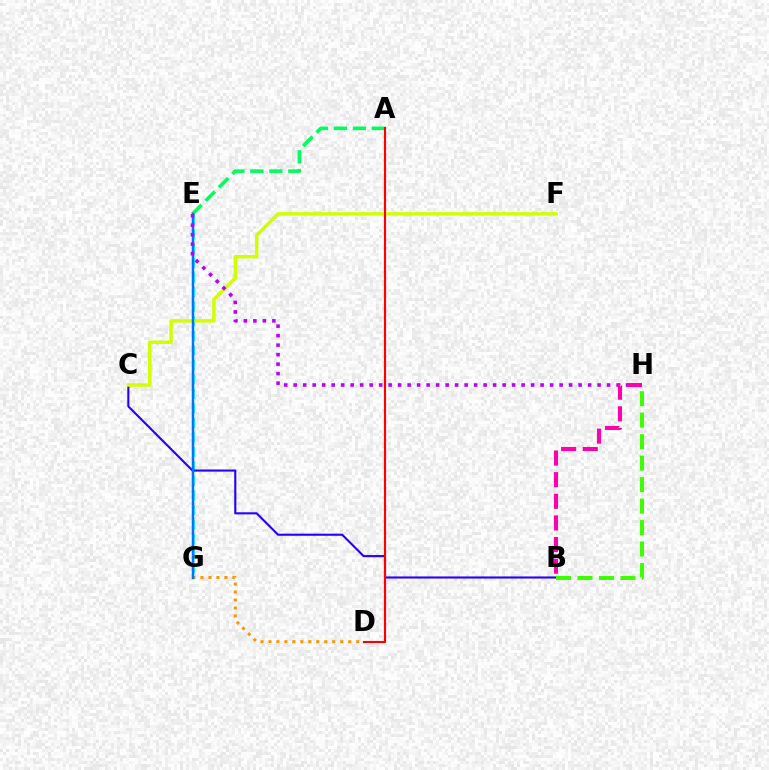{('D', 'G'): [{'color': '#ff9400', 'line_style': 'dotted', 'thickness': 2.17}], ('E', 'G'): [{'color': '#00fff6', 'line_style': 'dashed', 'thickness': 1.97}, {'color': '#0074ff', 'line_style': 'solid', 'thickness': 1.8}], ('B', 'C'): [{'color': '#2500ff', 'line_style': 'solid', 'thickness': 1.51}], ('A', 'E'): [{'color': '#00ff5c', 'line_style': 'dashed', 'thickness': 2.58}], ('C', 'F'): [{'color': '#d1ff00', 'line_style': 'solid', 'thickness': 2.48}], ('A', 'D'): [{'color': '#ff0000', 'line_style': 'solid', 'thickness': 1.53}], ('B', 'H'): [{'color': '#3dff00', 'line_style': 'dashed', 'thickness': 2.92}, {'color': '#ff00ac', 'line_style': 'dashed', 'thickness': 2.94}], ('E', 'H'): [{'color': '#b900ff', 'line_style': 'dotted', 'thickness': 2.58}]}